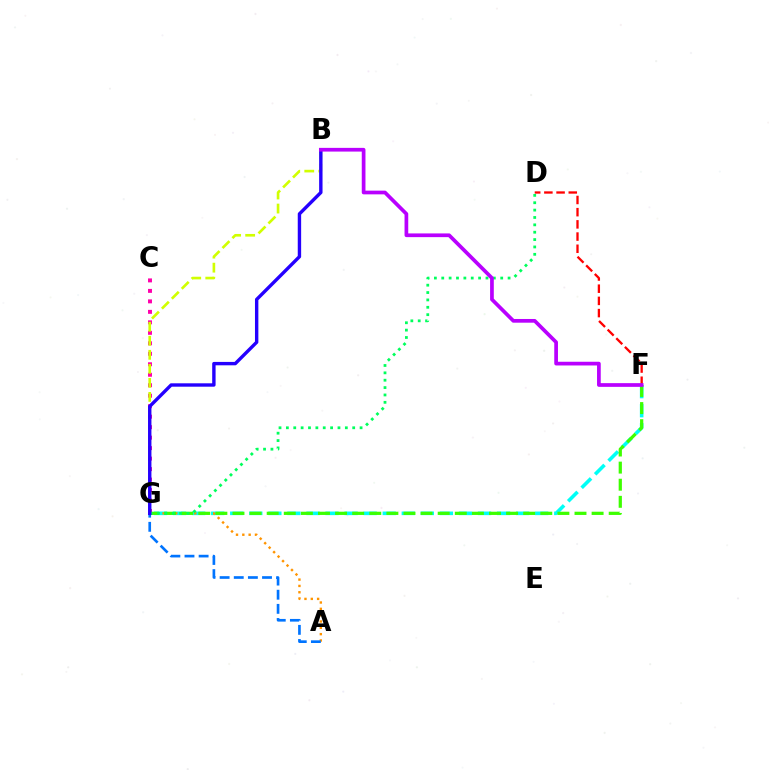{('F', 'G'): [{'color': '#00fff6', 'line_style': 'dashed', 'thickness': 2.59}, {'color': '#3dff00', 'line_style': 'dashed', 'thickness': 2.32}], ('C', 'G'): [{'color': '#ff00ac', 'line_style': 'dotted', 'thickness': 2.85}], ('A', 'G'): [{'color': '#ff9400', 'line_style': 'dotted', 'thickness': 1.72}, {'color': '#0074ff', 'line_style': 'dashed', 'thickness': 1.92}], ('D', 'G'): [{'color': '#00ff5c', 'line_style': 'dotted', 'thickness': 2.0}], ('B', 'G'): [{'color': '#d1ff00', 'line_style': 'dashed', 'thickness': 1.91}, {'color': '#2500ff', 'line_style': 'solid', 'thickness': 2.44}], ('D', 'F'): [{'color': '#ff0000', 'line_style': 'dashed', 'thickness': 1.66}], ('B', 'F'): [{'color': '#b900ff', 'line_style': 'solid', 'thickness': 2.67}]}